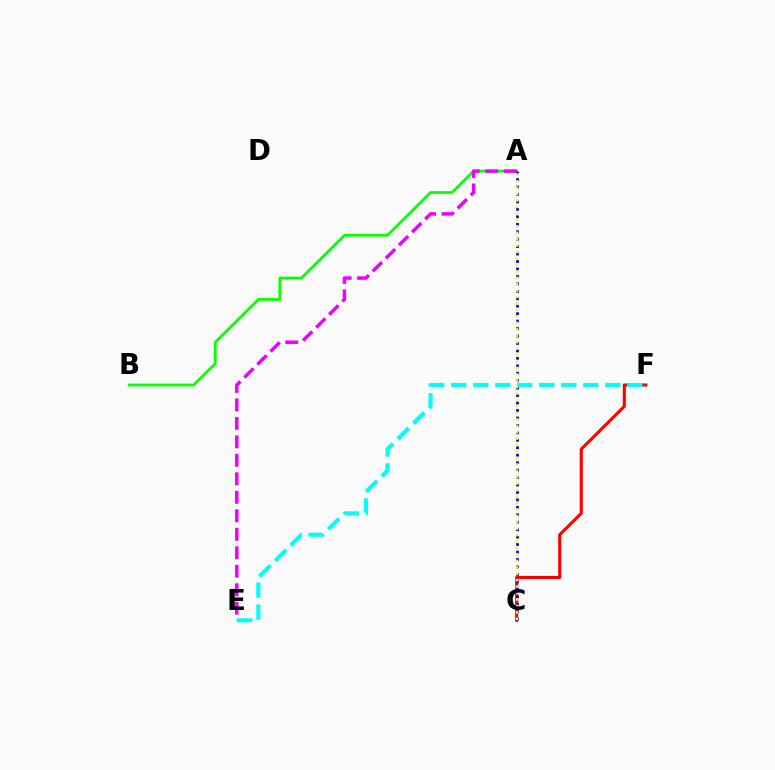{('C', 'F'): [{'color': '#ff0000', 'line_style': 'solid', 'thickness': 2.23}], ('A', 'B'): [{'color': '#08ff00', 'line_style': 'solid', 'thickness': 1.98}], ('E', 'F'): [{'color': '#00fff6', 'line_style': 'dashed', 'thickness': 2.99}], ('A', 'E'): [{'color': '#ee00ff', 'line_style': 'dashed', 'thickness': 2.51}], ('A', 'C'): [{'color': '#0010ff', 'line_style': 'dotted', 'thickness': 2.02}, {'color': '#fcf500', 'line_style': 'dotted', 'thickness': 1.75}]}